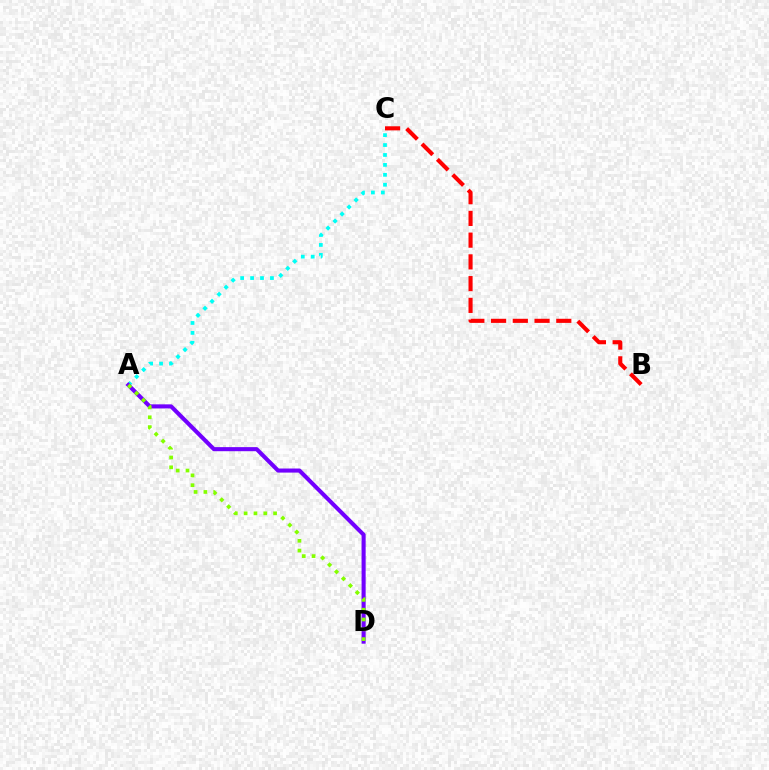{('A', 'C'): [{'color': '#00fff6', 'line_style': 'dotted', 'thickness': 2.7}], ('A', 'D'): [{'color': '#7200ff', 'line_style': 'solid', 'thickness': 2.94}, {'color': '#84ff00', 'line_style': 'dotted', 'thickness': 2.67}], ('B', 'C'): [{'color': '#ff0000', 'line_style': 'dashed', 'thickness': 2.95}]}